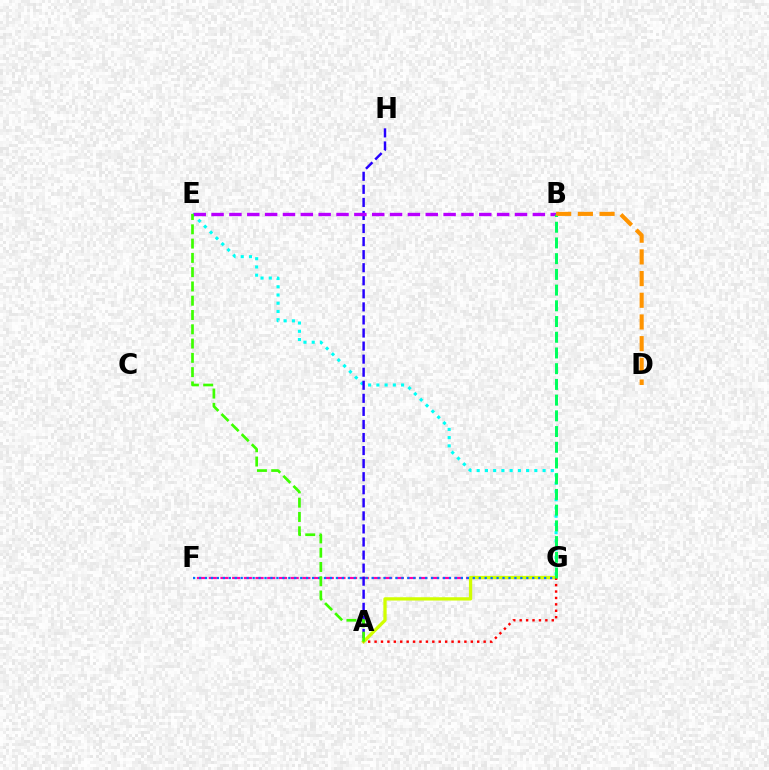{('F', 'G'): [{'color': '#ff00ac', 'line_style': 'dashed', 'thickness': 1.59}, {'color': '#0074ff', 'line_style': 'dotted', 'thickness': 1.62}], ('A', 'G'): [{'color': '#d1ff00', 'line_style': 'solid', 'thickness': 2.37}, {'color': '#ff0000', 'line_style': 'dotted', 'thickness': 1.74}], ('E', 'G'): [{'color': '#00fff6', 'line_style': 'dotted', 'thickness': 2.24}], ('A', 'H'): [{'color': '#2500ff', 'line_style': 'dashed', 'thickness': 1.77}], ('B', 'E'): [{'color': '#b900ff', 'line_style': 'dashed', 'thickness': 2.42}], ('B', 'G'): [{'color': '#00ff5c', 'line_style': 'dashed', 'thickness': 2.14}], ('B', 'D'): [{'color': '#ff9400', 'line_style': 'dashed', 'thickness': 2.95}], ('A', 'E'): [{'color': '#3dff00', 'line_style': 'dashed', 'thickness': 1.94}]}